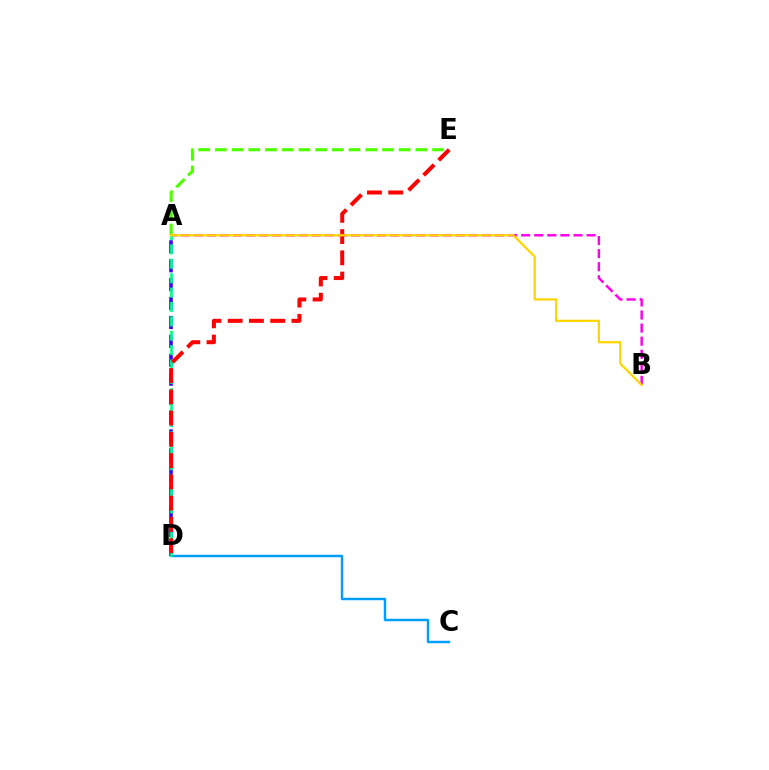{('C', 'D'): [{'color': '#009eff', 'line_style': 'solid', 'thickness': 1.77}], ('A', 'B'): [{'color': '#ff00ed', 'line_style': 'dashed', 'thickness': 1.78}, {'color': '#ffd500', 'line_style': 'solid', 'thickness': 1.62}], ('A', 'D'): [{'color': '#3700ff', 'line_style': 'dashed', 'thickness': 2.57}, {'color': '#00ff86', 'line_style': 'dashed', 'thickness': 1.95}], ('A', 'E'): [{'color': '#4fff00', 'line_style': 'dashed', 'thickness': 2.27}], ('D', 'E'): [{'color': '#ff0000', 'line_style': 'dashed', 'thickness': 2.89}]}